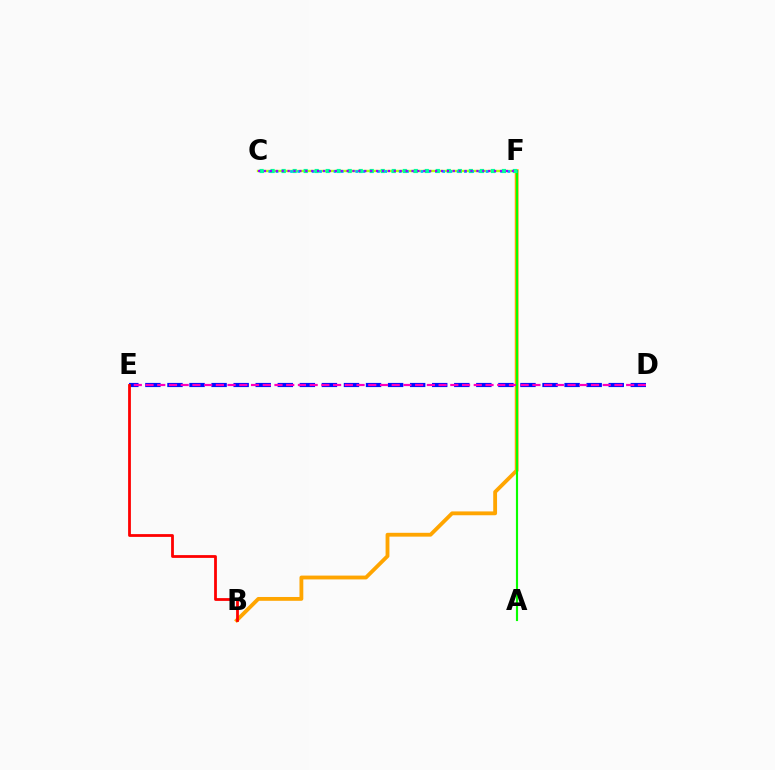{('C', 'F'): [{'color': '#b3ff00', 'line_style': 'solid', 'thickness': 1.7}, {'color': '#00b5ff', 'line_style': 'dotted', 'thickness': 1.97}, {'color': '#00ff9d', 'line_style': 'dotted', 'thickness': 2.99}, {'color': '#9b00ff', 'line_style': 'dotted', 'thickness': 1.6}], ('D', 'E'): [{'color': '#0010ff', 'line_style': 'dashed', 'thickness': 3.0}, {'color': '#ff00bd', 'line_style': 'dashed', 'thickness': 1.59}], ('B', 'F'): [{'color': '#ffa500', 'line_style': 'solid', 'thickness': 2.76}], ('A', 'F'): [{'color': '#08ff00', 'line_style': 'solid', 'thickness': 1.55}], ('B', 'E'): [{'color': '#ff0000', 'line_style': 'solid', 'thickness': 2.01}]}